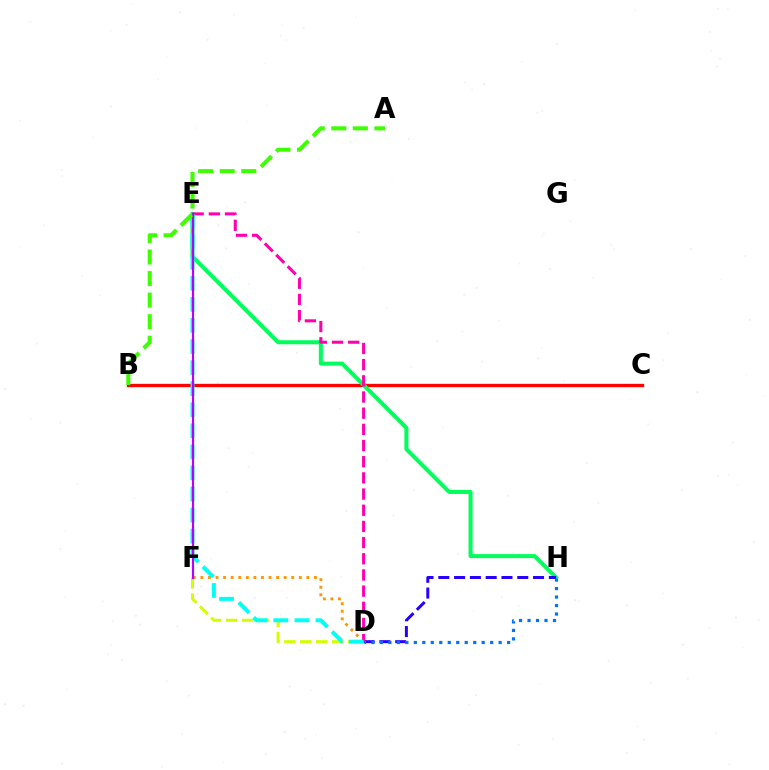{('D', 'F'): [{'color': '#d1ff00', 'line_style': 'dashed', 'thickness': 2.16}, {'color': '#ff9400', 'line_style': 'dotted', 'thickness': 2.06}], ('B', 'C'): [{'color': '#ff0000', 'line_style': 'solid', 'thickness': 2.39}], ('E', 'H'): [{'color': '#00ff5c', 'line_style': 'solid', 'thickness': 2.9}], ('D', 'H'): [{'color': '#2500ff', 'line_style': 'dashed', 'thickness': 2.15}, {'color': '#0074ff', 'line_style': 'dotted', 'thickness': 2.3}], ('D', 'E'): [{'color': '#ff00ac', 'line_style': 'dashed', 'thickness': 2.2}, {'color': '#00fff6', 'line_style': 'dashed', 'thickness': 2.86}], ('E', 'F'): [{'color': '#b900ff', 'line_style': 'solid', 'thickness': 1.56}], ('A', 'B'): [{'color': '#3dff00', 'line_style': 'dashed', 'thickness': 2.93}]}